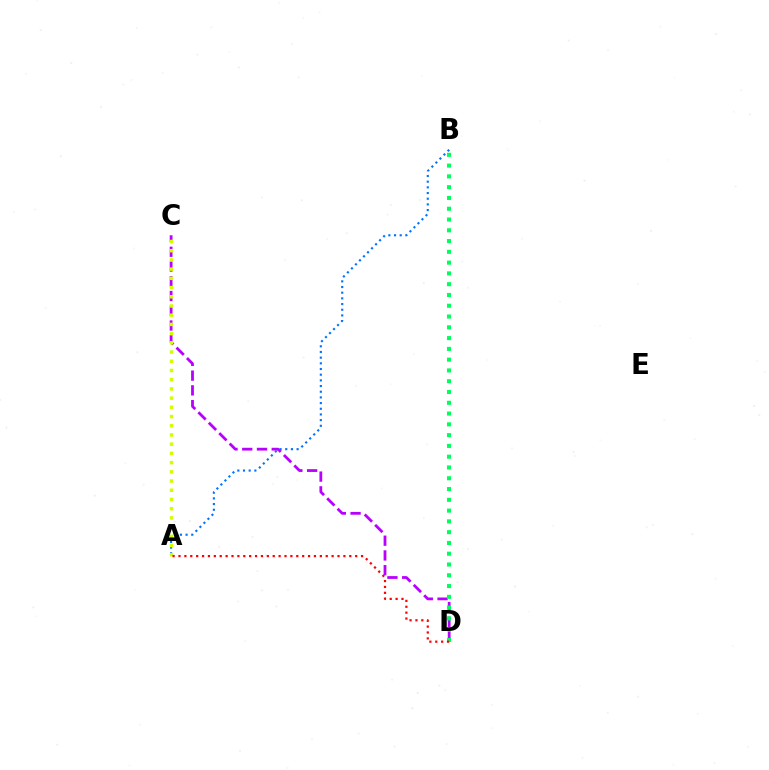{('C', 'D'): [{'color': '#b900ff', 'line_style': 'dashed', 'thickness': 2.0}], ('B', 'D'): [{'color': '#00ff5c', 'line_style': 'dotted', 'thickness': 2.93}], ('A', 'B'): [{'color': '#0074ff', 'line_style': 'dotted', 'thickness': 1.54}], ('A', 'C'): [{'color': '#d1ff00', 'line_style': 'dotted', 'thickness': 2.5}], ('A', 'D'): [{'color': '#ff0000', 'line_style': 'dotted', 'thickness': 1.6}]}